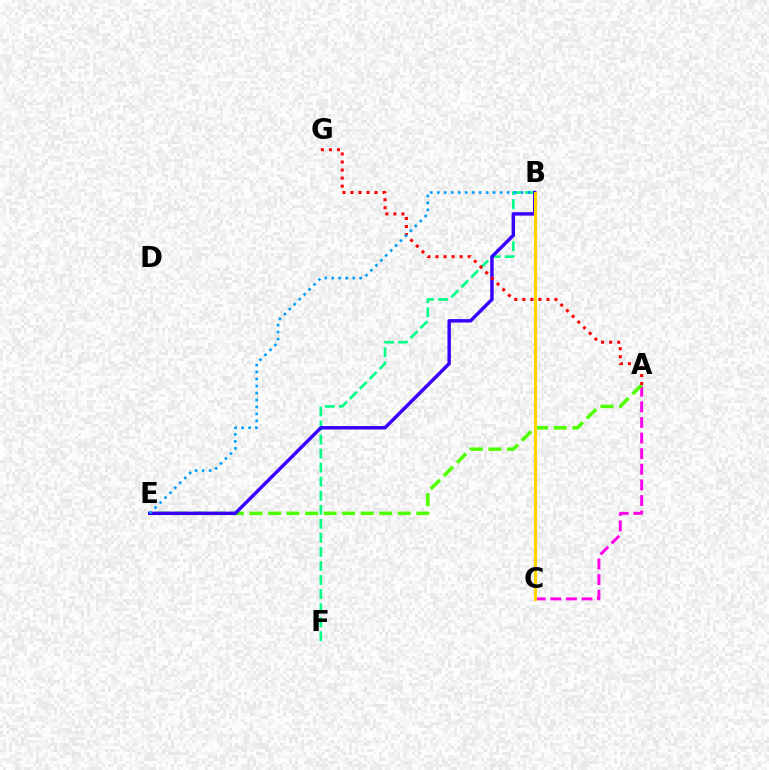{('B', 'F'): [{'color': '#00ff86', 'line_style': 'dashed', 'thickness': 1.91}], ('A', 'C'): [{'color': '#ff00ed', 'line_style': 'dashed', 'thickness': 2.12}], ('A', 'E'): [{'color': '#4fff00', 'line_style': 'dashed', 'thickness': 2.52}], ('B', 'E'): [{'color': '#3700ff', 'line_style': 'solid', 'thickness': 2.47}, {'color': '#009eff', 'line_style': 'dotted', 'thickness': 1.9}], ('B', 'C'): [{'color': '#ffd500', 'line_style': 'solid', 'thickness': 2.23}], ('A', 'G'): [{'color': '#ff0000', 'line_style': 'dotted', 'thickness': 2.18}]}